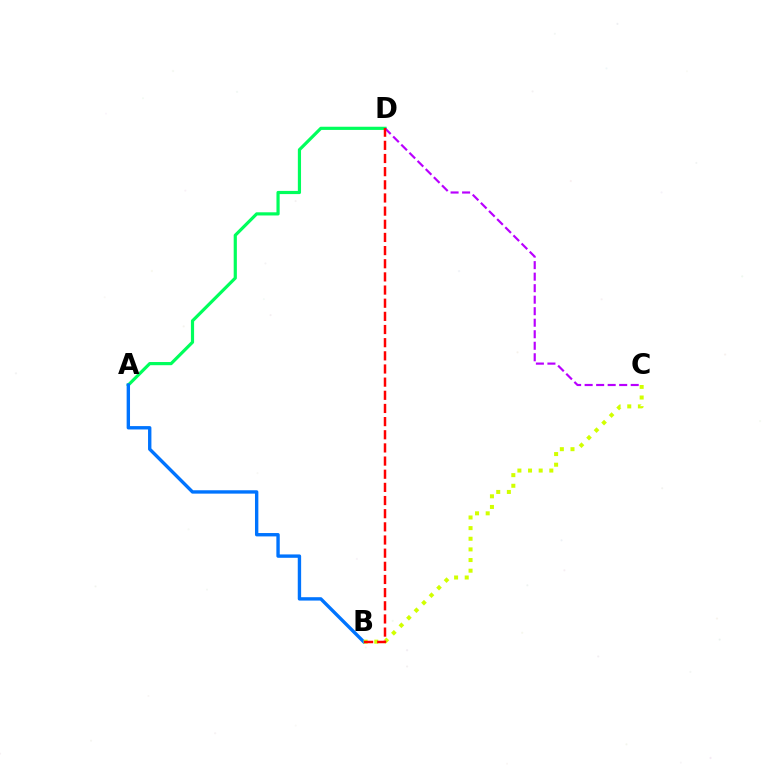{('A', 'D'): [{'color': '#00ff5c', 'line_style': 'solid', 'thickness': 2.29}], ('A', 'B'): [{'color': '#0074ff', 'line_style': 'solid', 'thickness': 2.43}], ('B', 'C'): [{'color': '#d1ff00', 'line_style': 'dotted', 'thickness': 2.89}], ('C', 'D'): [{'color': '#b900ff', 'line_style': 'dashed', 'thickness': 1.56}], ('B', 'D'): [{'color': '#ff0000', 'line_style': 'dashed', 'thickness': 1.79}]}